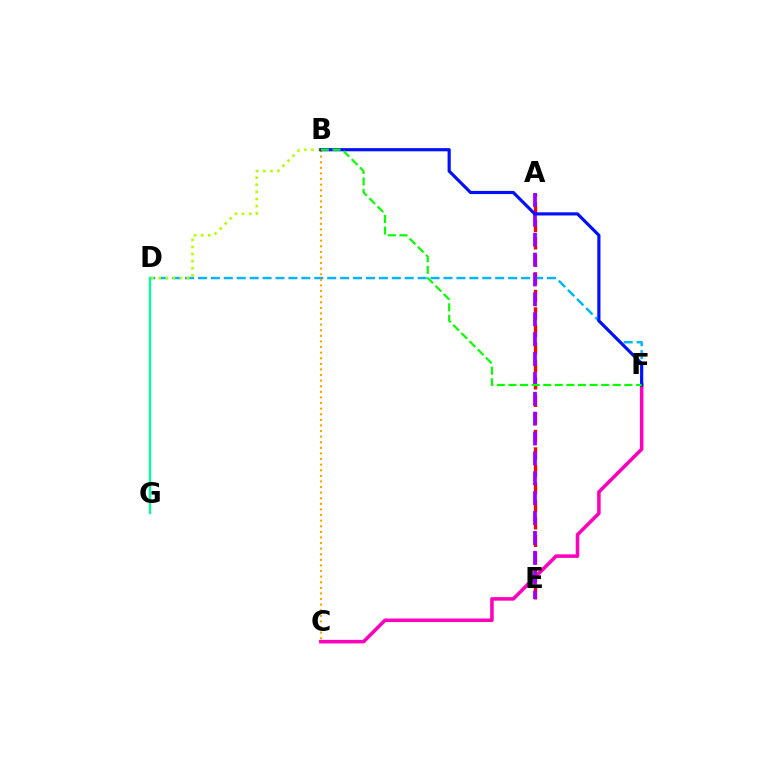{('C', 'F'): [{'color': '#ff00bd', 'line_style': 'solid', 'thickness': 2.55}], ('A', 'E'): [{'color': '#ff0000', 'line_style': 'dashed', 'thickness': 2.38}, {'color': '#9b00ff', 'line_style': 'dashed', 'thickness': 2.7}], ('D', 'F'): [{'color': '#00b5ff', 'line_style': 'dashed', 'thickness': 1.76}], ('B', 'C'): [{'color': '#ffa500', 'line_style': 'dotted', 'thickness': 1.52}], ('D', 'G'): [{'color': '#00ff9d', 'line_style': 'solid', 'thickness': 1.68}], ('B', 'D'): [{'color': '#b3ff00', 'line_style': 'dotted', 'thickness': 1.93}], ('B', 'F'): [{'color': '#0010ff', 'line_style': 'solid', 'thickness': 2.27}, {'color': '#08ff00', 'line_style': 'dashed', 'thickness': 1.57}]}